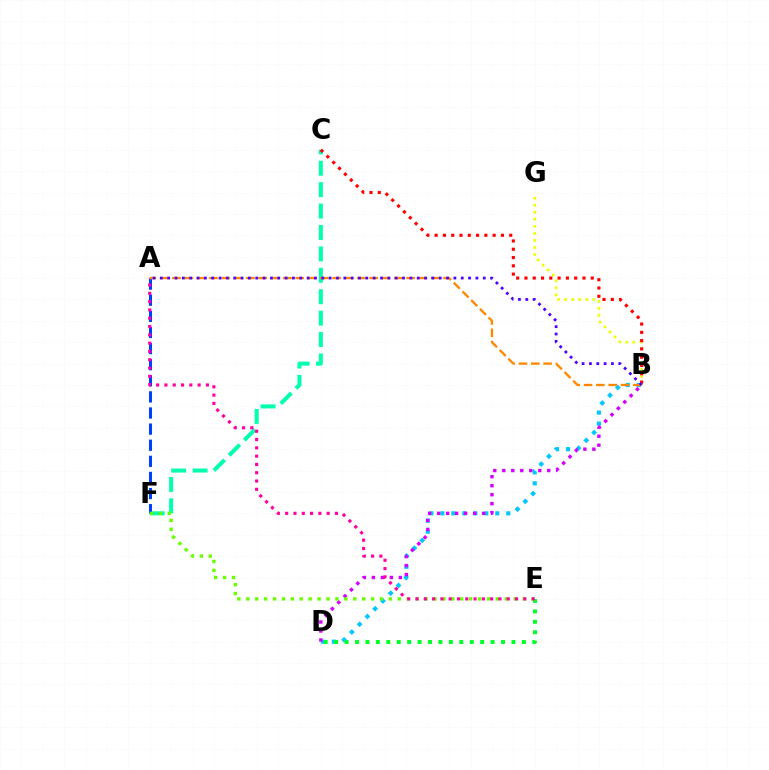{('C', 'F'): [{'color': '#00ffaf', 'line_style': 'dashed', 'thickness': 2.91}], ('B', 'D'): [{'color': '#00c7ff', 'line_style': 'dotted', 'thickness': 2.98}, {'color': '#d600ff', 'line_style': 'dotted', 'thickness': 2.44}], ('D', 'E'): [{'color': '#00ff27', 'line_style': 'dotted', 'thickness': 2.83}], ('B', 'G'): [{'color': '#eeff00', 'line_style': 'dotted', 'thickness': 1.91}], ('A', 'F'): [{'color': '#003fff', 'line_style': 'dashed', 'thickness': 2.19}], ('E', 'F'): [{'color': '#66ff00', 'line_style': 'dotted', 'thickness': 2.42}], ('A', 'E'): [{'color': '#ff00a0', 'line_style': 'dotted', 'thickness': 2.25}], ('A', 'B'): [{'color': '#ff8800', 'line_style': 'dashed', 'thickness': 1.67}, {'color': '#4f00ff', 'line_style': 'dotted', 'thickness': 1.99}], ('B', 'C'): [{'color': '#ff0000', 'line_style': 'dotted', 'thickness': 2.25}]}